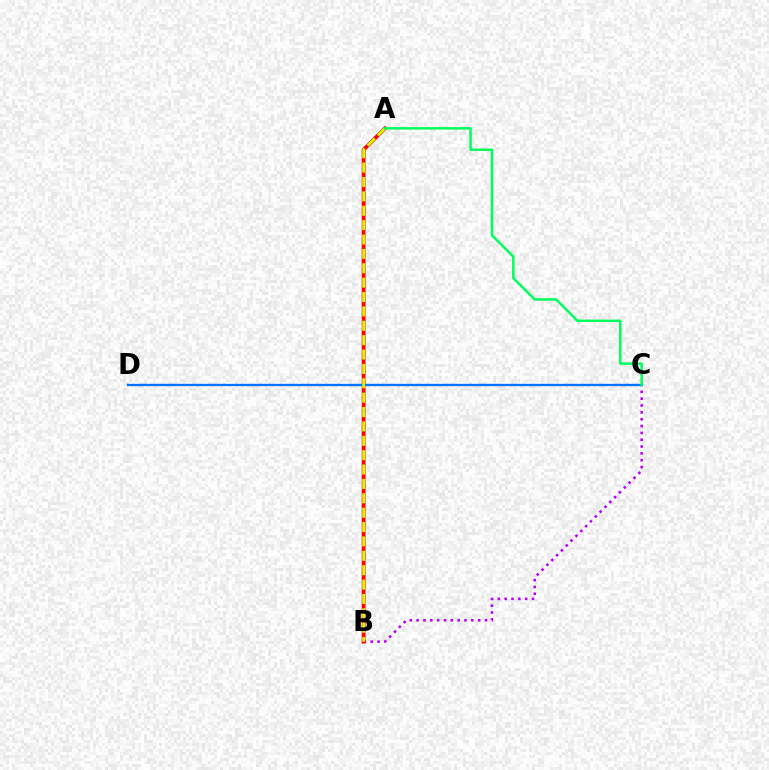{('B', 'C'): [{'color': '#b900ff', 'line_style': 'dotted', 'thickness': 1.86}], ('A', 'B'): [{'color': '#ff0000', 'line_style': 'solid', 'thickness': 2.72}, {'color': '#d1ff00', 'line_style': 'dashed', 'thickness': 1.95}], ('C', 'D'): [{'color': '#0074ff', 'line_style': 'solid', 'thickness': 1.68}], ('A', 'C'): [{'color': '#00ff5c', 'line_style': 'solid', 'thickness': 1.78}]}